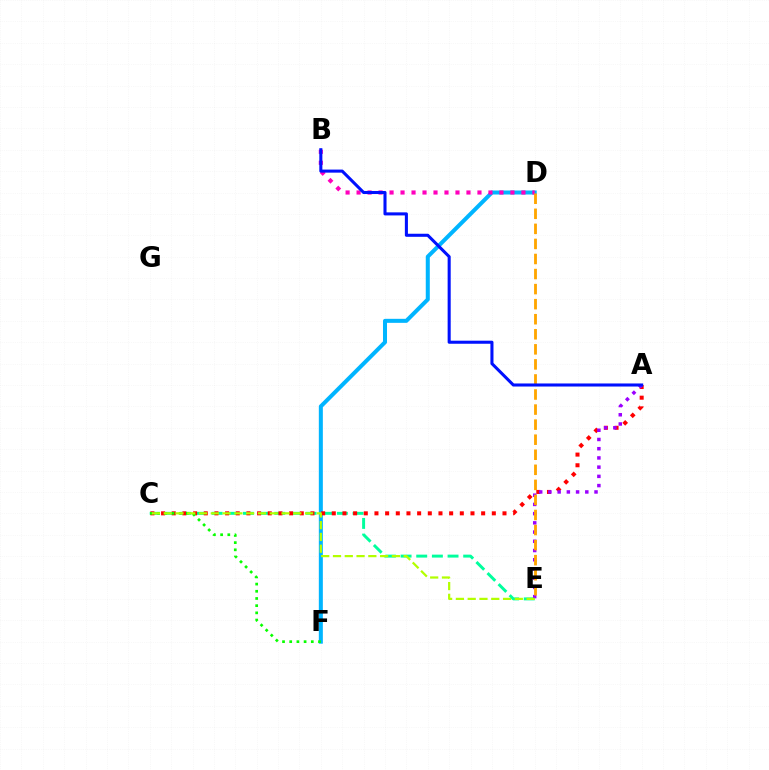{('D', 'F'): [{'color': '#00b5ff', 'line_style': 'solid', 'thickness': 2.89}], ('C', 'E'): [{'color': '#00ff9d', 'line_style': 'dashed', 'thickness': 2.13}, {'color': '#b3ff00', 'line_style': 'dashed', 'thickness': 1.6}], ('A', 'C'): [{'color': '#ff0000', 'line_style': 'dotted', 'thickness': 2.9}], ('B', 'D'): [{'color': '#ff00bd', 'line_style': 'dotted', 'thickness': 2.99}], ('A', 'E'): [{'color': '#9b00ff', 'line_style': 'dotted', 'thickness': 2.51}], ('D', 'E'): [{'color': '#ffa500', 'line_style': 'dashed', 'thickness': 2.05}], ('A', 'B'): [{'color': '#0010ff', 'line_style': 'solid', 'thickness': 2.21}], ('C', 'F'): [{'color': '#08ff00', 'line_style': 'dotted', 'thickness': 1.95}]}